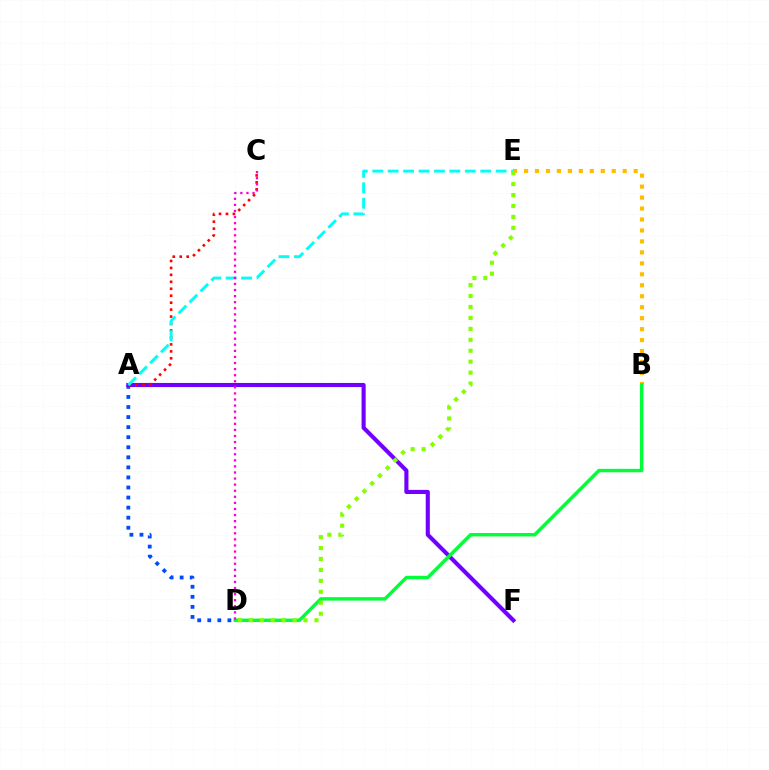{('A', 'D'): [{'color': '#004bff', 'line_style': 'dotted', 'thickness': 2.73}], ('A', 'F'): [{'color': '#7200ff', 'line_style': 'solid', 'thickness': 2.95}], ('B', 'E'): [{'color': '#ffbd00', 'line_style': 'dotted', 'thickness': 2.98}], ('A', 'C'): [{'color': '#ff0000', 'line_style': 'dotted', 'thickness': 1.89}], ('A', 'E'): [{'color': '#00fff6', 'line_style': 'dashed', 'thickness': 2.1}], ('B', 'D'): [{'color': '#00ff39', 'line_style': 'solid', 'thickness': 2.47}], ('C', 'D'): [{'color': '#ff00cf', 'line_style': 'dotted', 'thickness': 1.65}], ('D', 'E'): [{'color': '#84ff00', 'line_style': 'dotted', 'thickness': 2.97}]}